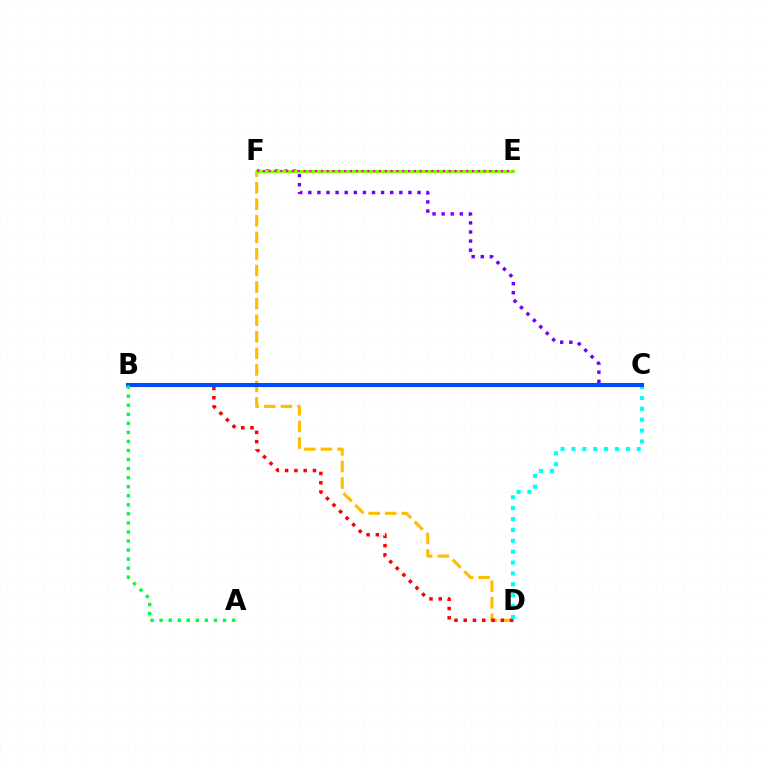{('C', 'F'): [{'color': '#7200ff', 'line_style': 'dotted', 'thickness': 2.47}], ('D', 'F'): [{'color': '#ffbd00', 'line_style': 'dashed', 'thickness': 2.25}], ('B', 'D'): [{'color': '#ff0000', 'line_style': 'dotted', 'thickness': 2.52}], ('E', 'F'): [{'color': '#84ff00', 'line_style': 'solid', 'thickness': 2.29}, {'color': '#ff00cf', 'line_style': 'dotted', 'thickness': 1.58}], ('C', 'D'): [{'color': '#00fff6', 'line_style': 'dotted', 'thickness': 2.95}], ('B', 'C'): [{'color': '#004bff', 'line_style': 'solid', 'thickness': 2.92}], ('A', 'B'): [{'color': '#00ff39', 'line_style': 'dotted', 'thickness': 2.46}]}